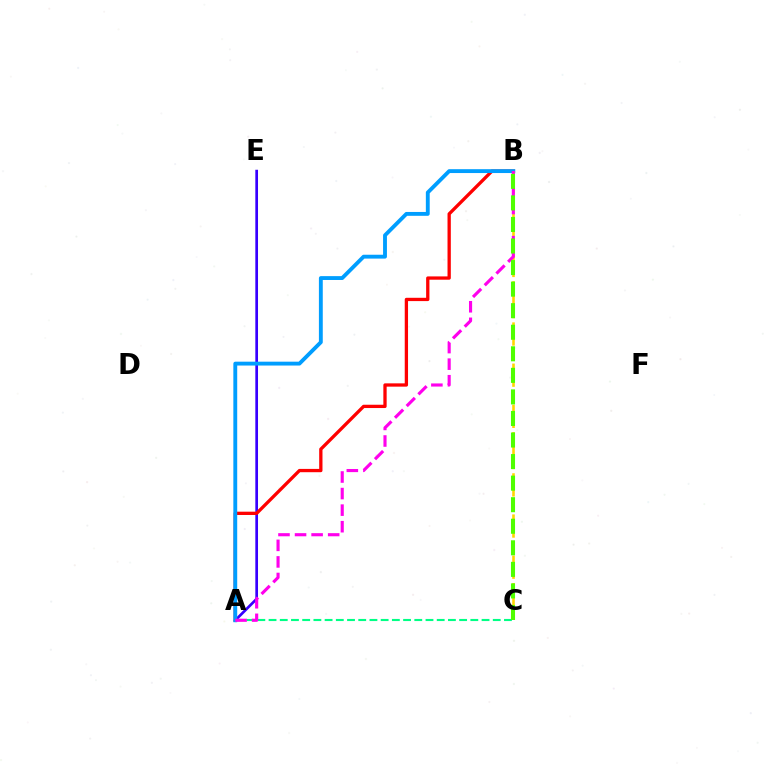{('A', 'C'): [{'color': '#00ff86', 'line_style': 'dashed', 'thickness': 1.52}], ('A', 'E'): [{'color': '#3700ff', 'line_style': 'solid', 'thickness': 1.94}], ('A', 'B'): [{'color': '#ff0000', 'line_style': 'solid', 'thickness': 2.38}, {'color': '#009eff', 'line_style': 'solid', 'thickness': 2.78}, {'color': '#ff00ed', 'line_style': 'dashed', 'thickness': 2.25}], ('B', 'C'): [{'color': '#ffd500', 'line_style': 'dashed', 'thickness': 1.86}, {'color': '#4fff00', 'line_style': 'dashed', 'thickness': 2.93}]}